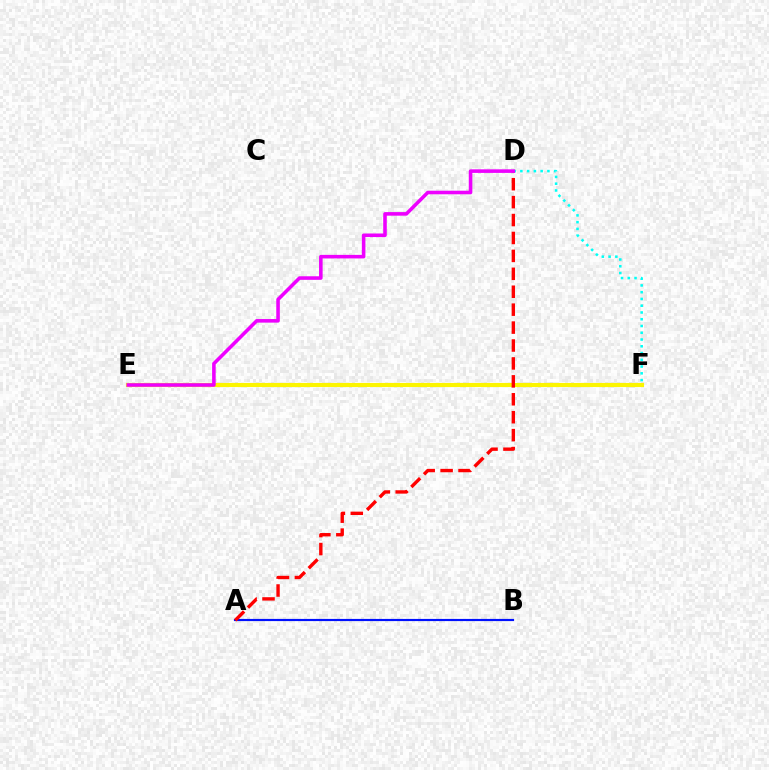{('A', 'B'): [{'color': '#0010ff', 'line_style': 'solid', 'thickness': 1.56}], ('E', 'F'): [{'color': '#08ff00', 'line_style': 'dashed', 'thickness': 2.7}, {'color': '#fcf500', 'line_style': 'solid', 'thickness': 2.97}], ('A', 'D'): [{'color': '#ff0000', 'line_style': 'dashed', 'thickness': 2.43}], ('D', 'F'): [{'color': '#00fff6', 'line_style': 'dotted', 'thickness': 1.84}], ('D', 'E'): [{'color': '#ee00ff', 'line_style': 'solid', 'thickness': 2.57}]}